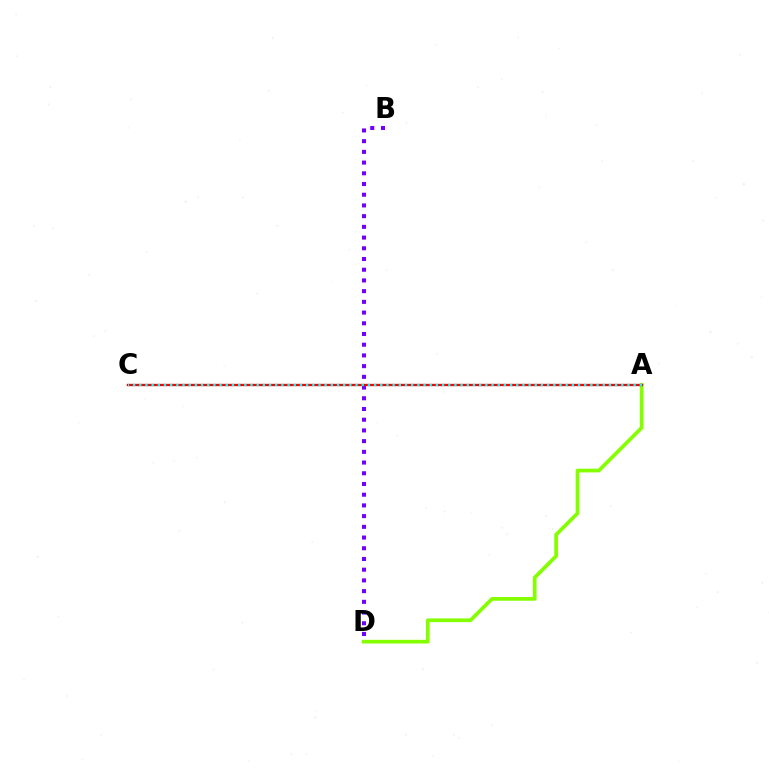{('B', 'D'): [{'color': '#7200ff', 'line_style': 'dotted', 'thickness': 2.91}], ('A', 'D'): [{'color': '#84ff00', 'line_style': 'solid', 'thickness': 2.67}], ('A', 'C'): [{'color': '#ff0000', 'line_style': 'solid', 'thickness': 1.69}, {'color': '#00fff6', 'line_style': 'dotted', 'thickness': 1.68}]}